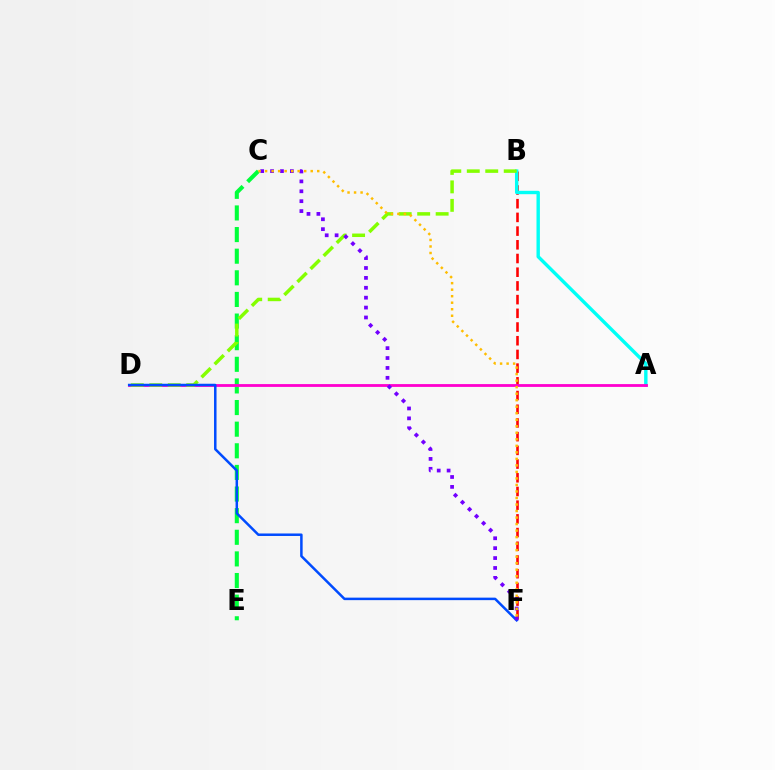{('B', 'F'): [{'color': '#ff0000', 'line_style': 'dashed', 'thickness': 1.86}], ('C', 'E'): [{'color': '#00ff39', 'line_style': 'dashed', 'thickness': 2.94}], ('A', 'B'): [{'color': '#00fff6', 'line_style': 'solid', 'thickness': 2.45}], ('A', 'D'): [{'color': '#ff00cf', 'line_style': 'solid', 'thickness': 2.03}], ('B', 'D'): [{'color': '#84ff00', 'line_style': 'dashed', 'thickness': 2.51}], ('D', 'F'): [{'color': '#004bff', 'line_style': 'solid', 'thickness': 1.8}], ('C', 'F'): [{'color': '#7200ff', 'line_style': 'dotted', 'thickness': 2.69}, {'color': '#ffbd00', 'line_style': 'dotted', 'thickness': 1.77}]}